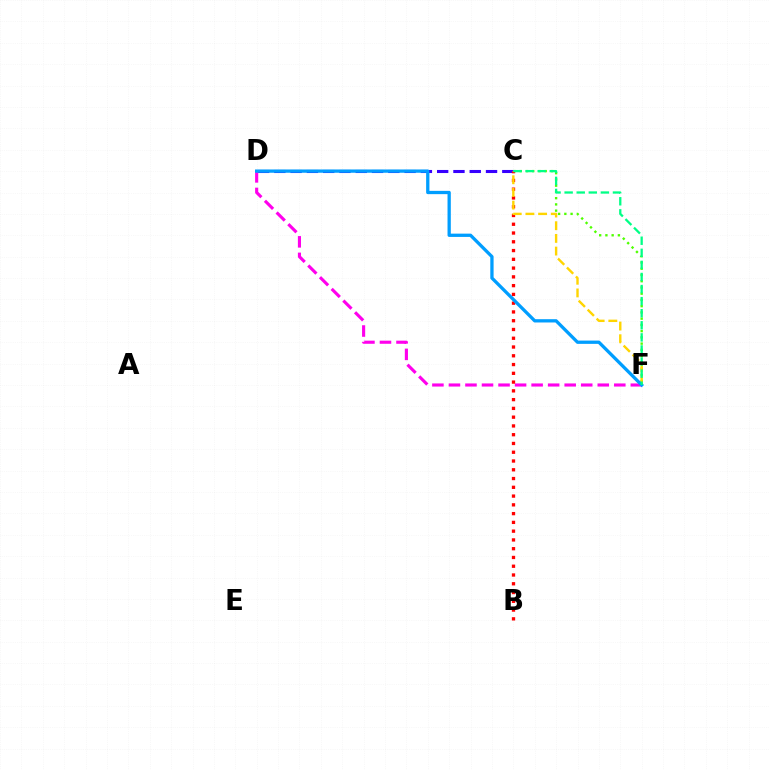{('C', 'F'): [{'color': '#4fff00', 'line_style': 'dotted', 'thickness': 1.7}, {'color': '#ffd500', 'line_style': 'dashed', 'thickness': 1.72}, {'color': '#00ff86', 'line_style': 'dashed', 'thickness': 1.64}], ('C', 'D'): [{'color': '#3700ff', 'line_style': 'dashed', 'thickness': 2.21}], ('D', 'F'): [{'color': '#ff00ed', 'line_style': 'dashed', 'thickness': 2.25}, {'color': '#009eff', 'line_style': 'solid', 'thickness': 2.37}], ('B', 'C'): [{'color': '#ff0000', 'line_style': 'dotted', 'thickness': 2.38}]}